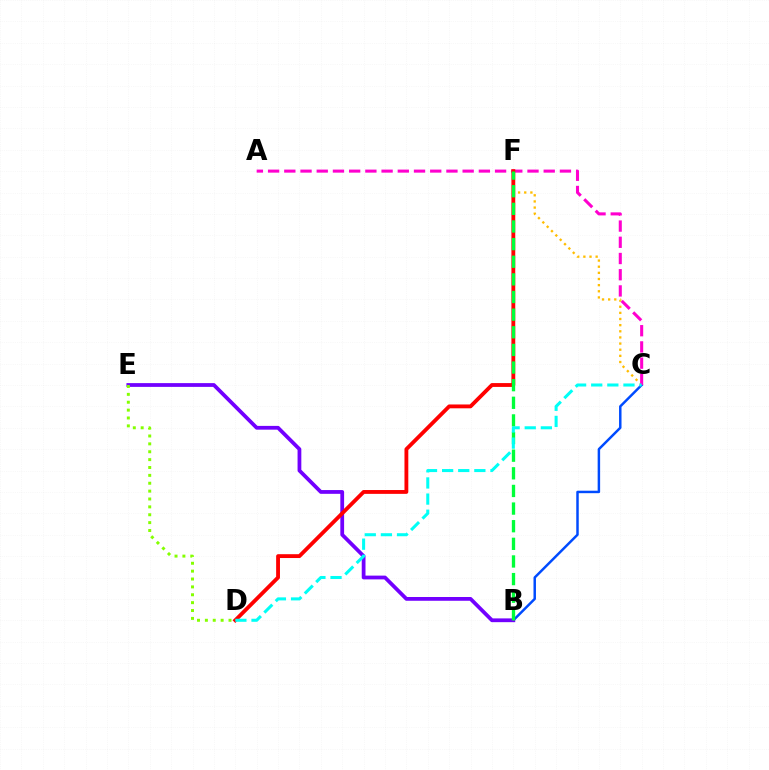{('C', 'F'): [{'color': '#ffbd00', 'line_style': 'dotted', 'thickness': 1.67}], ('B', 'C'): [{'color': '#004bff', 'line_style': 'solid', 'thickness': 1.78}], ('A', 'C'): [{'color': '#ff00cf', 'line_style': 'dashed', 'thickness': 2.2}], ('B', 'E'): [{'color': '#7200ff', 'line_style': 'solid', 'thickness': 2.71}], ('D', 'E'): [{'color': '#84ff00', 'line_style': 'dotted', 'thickness': 2.14}], ('D', 'F'): [{'color': '#ff0000', 'line_style': 'solid', 'thickness': 2.76}], ('B', 'F'): [{'color': '#00ff39', 'line_style': 'dashed', 'thickness': 2.39}], ('C', 'D'): [{'color': '#00fff6', 'line_style': 'dashed', 'thickness': 2.19}]}